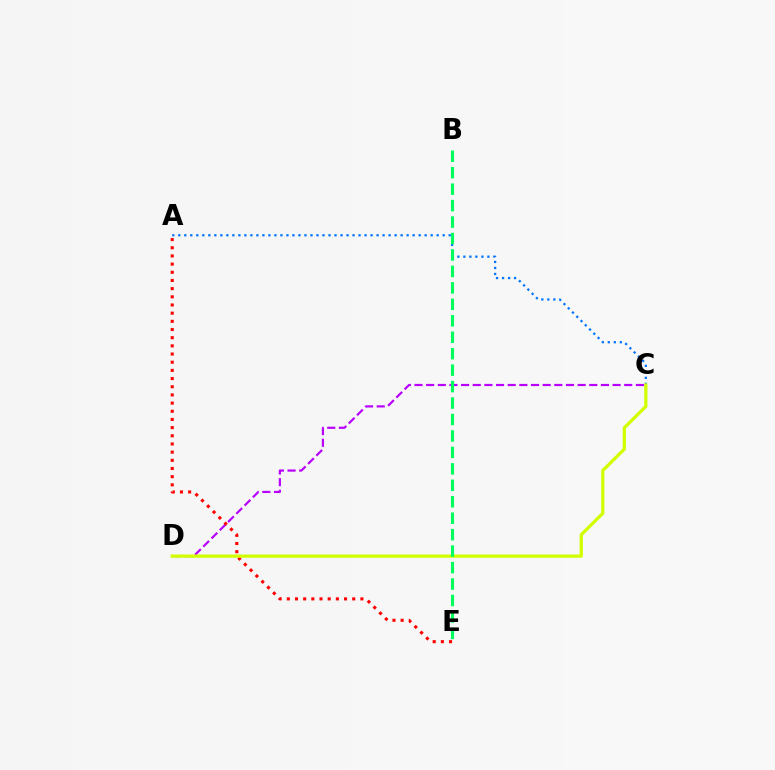{('C', 'D'): [{'color': '#b900ff', 'line_style': 'dashed', 'thickness': 1.58}, {'color': '#d1ff00', 'line_style': 'solid', 'thickness': 2.34}], ('A', 'E'): [{'color': '#ff0000', 'line_style': 'dotted', 'thickness': 2.22}], ('A', 'C'): [{'color': '#0074ff', 'line_style': 'dotted', 'thickness': 1.63}], ('B', 'E'): [{'color': '#00ff5c', 'line_style': 'dashed', 'thickness': 2.24}]}